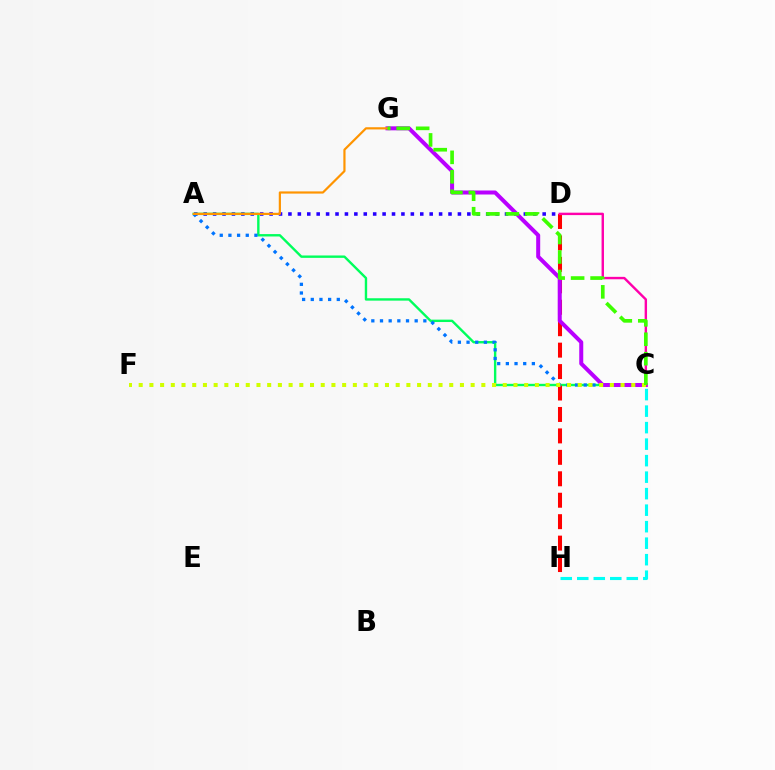{('C', 'H'): [{'color': '#00fff6', 'line_style': 'dashed', 'thickness': 2.24}], ('A', 'D'): [{'color': '#2500ff', 'line_style': 'dotted', 'thickness': 2.56}], ('A', 'C'): [{'color': '#00ff5c', 'line_style': 'solid', 'thickness': 1.72}, {'color': '#0074ff', 'line_style': 'dotted', 'thickness': 2.36}], ('D', 'H'): [{'color': '#ff0000', 'line_style': 'dashed', 'thickness': 2.91}], ('C', 'G'): [{'color': '#b900ff', 'line_style': 'solid', 'thickness': 2.89}, {'color': '#3dff00', 'line_style': 'dashed', 'thickness': 2.65}], ('C', 'D'): [{'color': '#ff00ac', 'line_style': 'solid', 'thickness': 1.74}], ('A', 'G'): [{'color': '#ff9400', 'line_style': 'solid', 'thickness': 1.58}], ('C', 'F'): [{'color': '#d1ff00', 'line_style': 'dotted', 'thickness': 2.91}]}